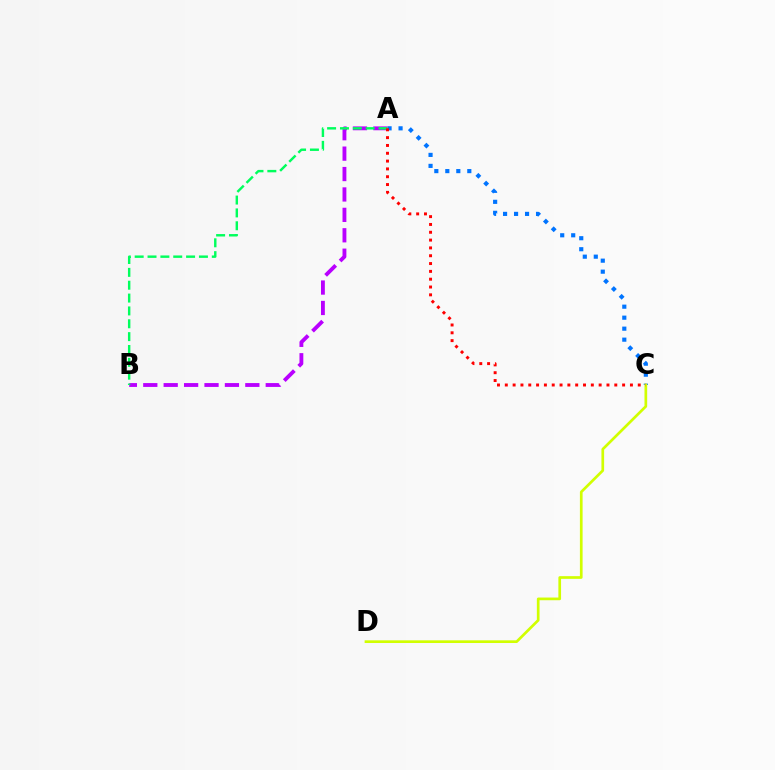{('A', 'C'): [{'color': '#0074ff', 'line_style': 'dotted', 'thickness': 2.99}, {'color': '#ff0000', 'line_style': 'dotted', 'thickness': 2.12}], ('C', 'D'): [{'color': '#d1ff00', 'line_style': 'solid', 'thickness': 1.94}], ('A', 'B'): [{'color': '#b900ff', 'line_style': 'dashed', 'thickness': 2.77}, {'color': '#00ff5c', 'line_style': 'dashed', 'thickness': 1.75}]}